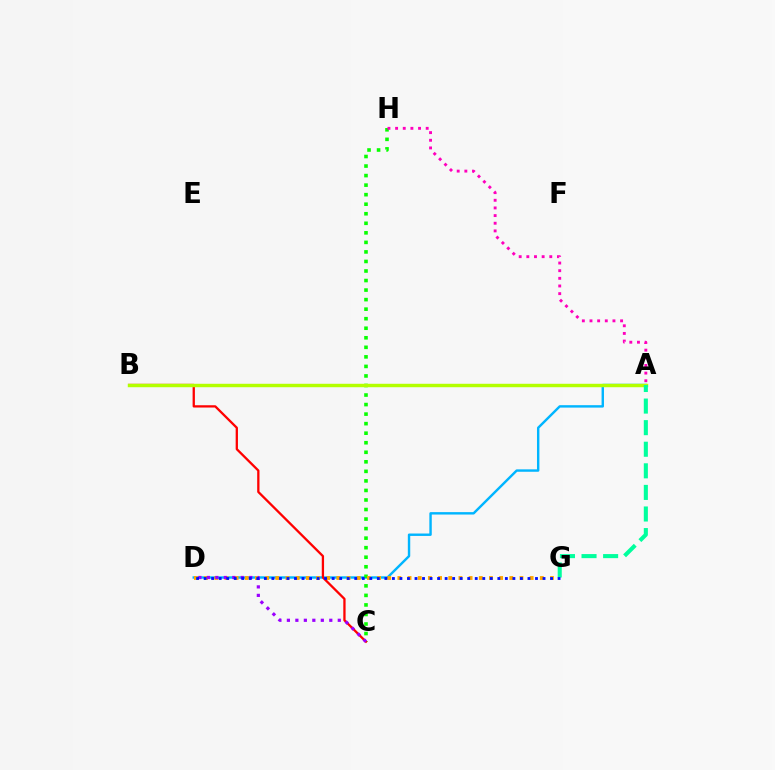{('A', 'D'): [{'color': '#00b5ff', 'line_style': 'solid', 'thickness': 1.74}], ('C', 'H'): [{'color': '#08ff00', 'line_style': 'dotted', 'thickness': 2.59}], ('B', 'C'): [{'color': '#ff0000', 'line_style': 'solid', 'thickness': 1.65}], ('A', 'H'): [{'color': '#ff00bd', 'line_style': 'dotted', 'thickness': 2.08}], ('A', 'B'): [{'color': '#b3ff00', 'line_style': 'solid', 'thickness': 2.48}], ('D', 'G'): [{'color': '#ffa500', 'line_style': 'dotted', 'thickness': 2.76}, {'color': '#0010ff', 'line_style': 'dotted', 'thickness': 2.05}], ('C', 'D'): [{'color': '#9b00ff', 'line_style': 'dotted', 'thickness': 2.3}], ('A', 'G'): [{'color': '#00ff9d', 'line_style': 'dashed', 'thickness': 2.93}]}